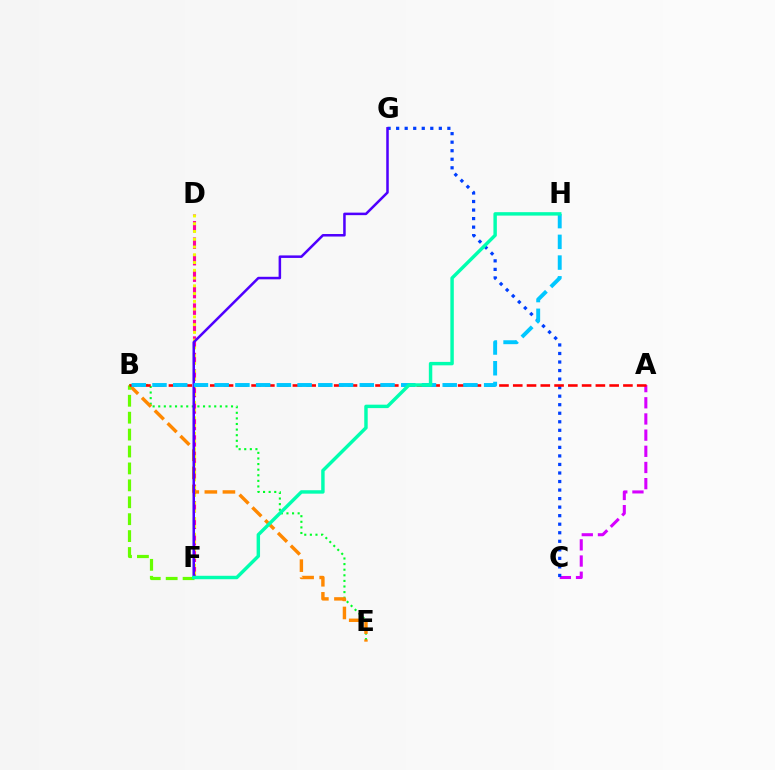{('D', 'F'): [{'color': '#ff00a0', 'line_style': 'dashed', 'thickness': 2.24}, {'color': '#eeff00', 'line_style': 'dotted', 'thickness': 2.11}], ('B', 'E'): [{'color': '#00ff27', 'line_style': 'dotted', 'thickness': 1.52}, {'color': '#ff8800', 'line_style': 'dashed', 'thickness': 2.46}], ('A', 'C'): [{'color': '#d600ff', 'line_style': 'dashed', 'thickness': 2.2}], ('C', 'G'): [{'color': '#003fff', 'line_style': 'dotted', 'thickness': 2.32}], ('B', 'F'): [{'color': '#66ff00', 'line_style': 'dashed', 'thickness': 2.3}], ('F', 'G'): [{'color': '#4f00ff', 'line_style': 'solid', 'thickness': 1.82}], ('A', 'B'): [{'color': '#ff0000', 'line_style': 'dashed', 'thickness': 1.87}], ('B', 'H'): [{'color': '#00c7ff', 'line_style': 'dashed', 'thickness': 2.82}], ('F', 'H'): [{'color': '#00ffaf', 'line_style': 'solid', 'thickness': 2.47}]}